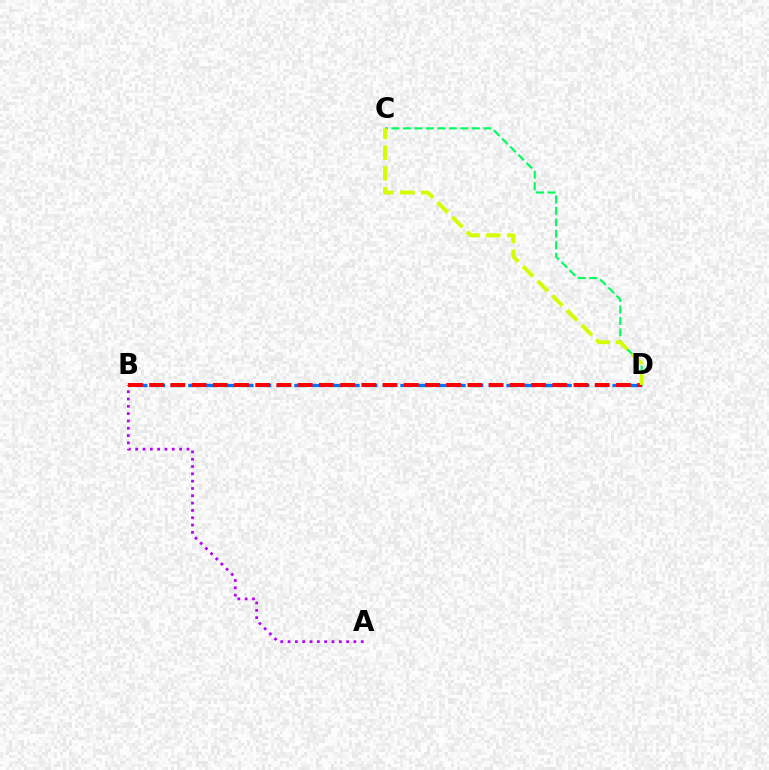{('B', 'D'): [{'color': '#0074ff', 'line_style': 'dashed', 'thickness': 2.4}, {'color': '#ff0000', 'line_style': 'dashed', 'thickness': 2.88}], ('C', 'D'): [{'color': '#00ff5c', 'line_style': 'dashed', 'thickness': 1.56}, {'color': '#d1ff00', 'line_style': 'dashed', 'thickness': 2.82}], ('A', 'B'): [{'color': '#b900ff', 'line_style': 'dotted', 'thickness': 1.99}]}